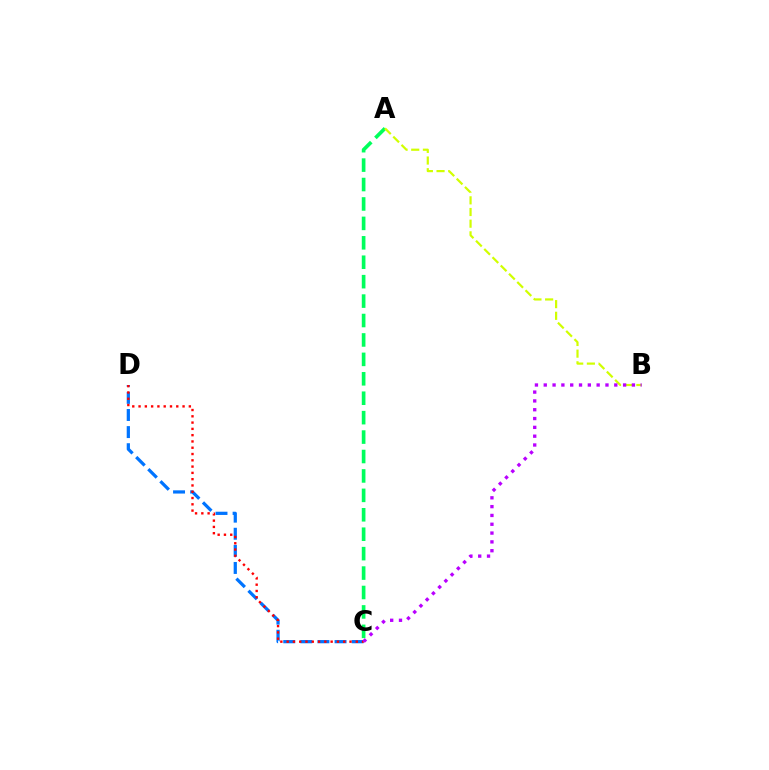{('A', 'C'): [{'color': '#00ff5c', 'line_style': 'dashed', 'thickness': 2.64}], ('A', 'B'): [{'color': '#d1ff00', 'line_style': 'dashed', 'thickness': 1.59}], ('C', 'D'): [{'color': '#0074ff', 'line_style': 'dashed', 'thickness': 2.32}, {'color': '#ff0000', 'line_style': 'dotted', 'thickness': 1.71}], ('B', 'C'): [{'color': '#b900ff', 'line_style': 'dotted', 'thickness': 2.4}]}